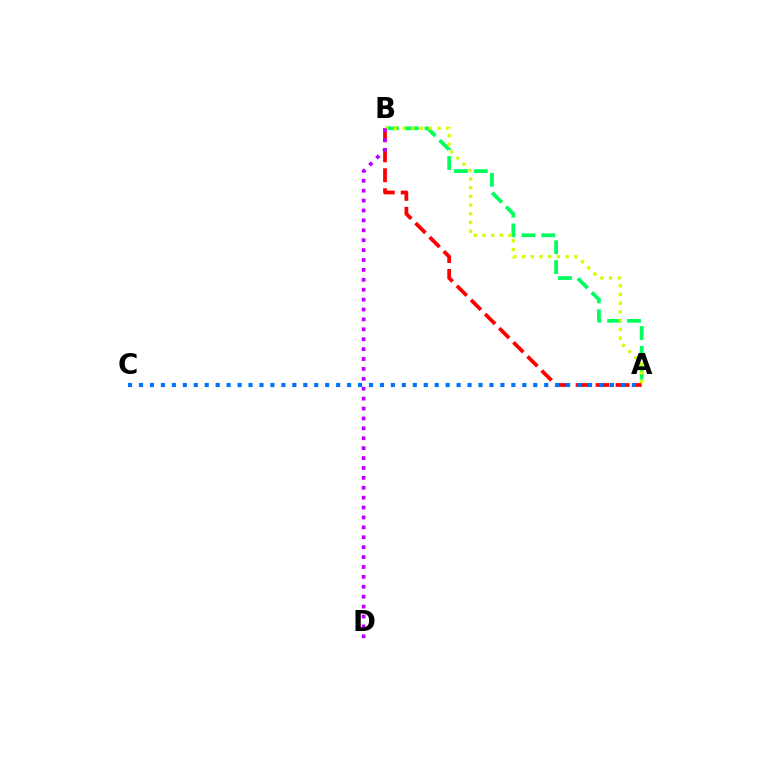{('A', 'B'): [{'color': '#00ff5c', 'line_style': 'dashed', 'thickness': 2.7}, {'color': '#ff0000', 'line_style': 'dashed', 'thickness': 2.71}, {'color': '#d1ff00', 'line_style': 'dotted', 'thickness': 2.37}], ('B', 'D'): [{'color': '#b900ff', 'line_style': 'dotted', 'thickness': 2.69}], ('A', 'C'): [{'color': '#0074ff', 'line_style': 'dotted', 'thickness': 2.98}]}